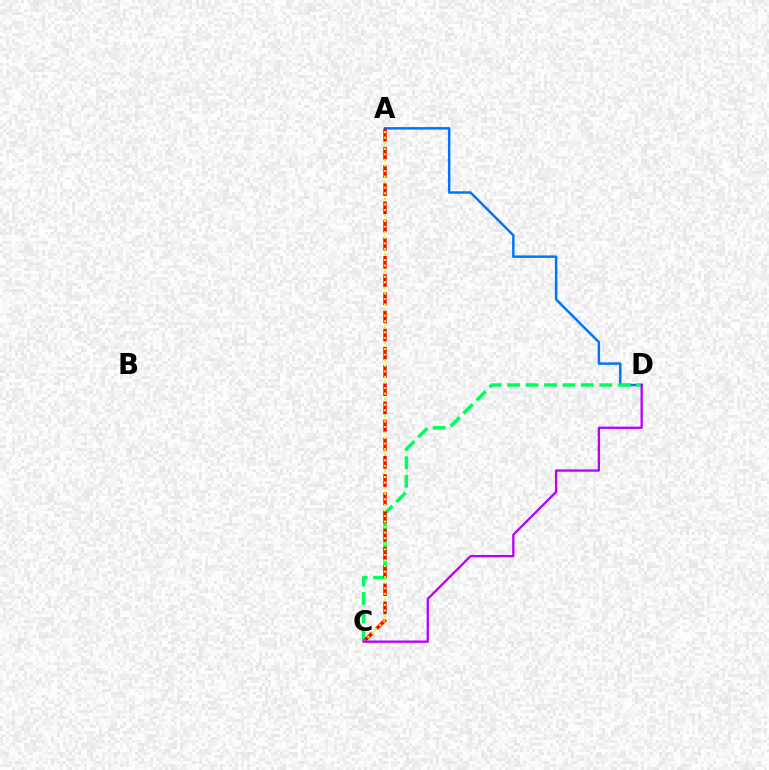{('A', 'D'): [{'color': '#0074ff', 'line_style': 'solid', 'thickness': 1.77}], ('C', 'D'): [{'color': '#00ff5c', 'line_style': 'dashed', 'thickness': 2.5}, {'color': '#b900ff', 'line_style': 'solid', 'thickness': 1.67}], ('A', 'C'): [{'color': '#ff0000', 'line_style': 'dashed', 'thickness': 2.47}, {'color': '#d1ff00', 'line_style': 'dotted', 'thickness': 1.51}]}